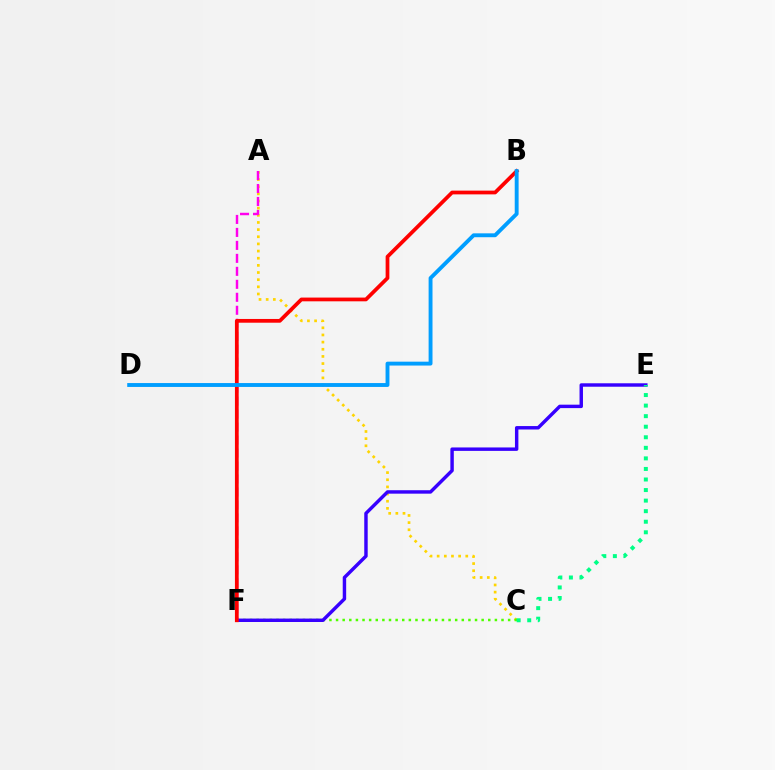{('A', 'C'): [{'color': '#ffd500', 'line_style': 'dotted', 'thickness': 1.94}], ('C', 'F'): [{'color': '#4fff00', 'line_style': 'dotted', 'thickness': 1.8}], ('E', 'F'): [{'color': '#3700ff', 'line_style': 'solid', 'thickness': 2.47}], ('A', 'F'): [{'color': '#ff00ed', 'line_style': 'dashed', 'thickness': 1.76}], ('B', 'F'): [{'color': '#ff0000', 'line_style': 'solid', 'thickness': 2.69}], ('B', 'D'): [{'color': '#009eff', 'line_style': 'solid', 'thickness': 2.8}], ('C', 'E'): [{'color': '#00ff86', 'line_style': 'dotted', 'thickness': 2.87}]}